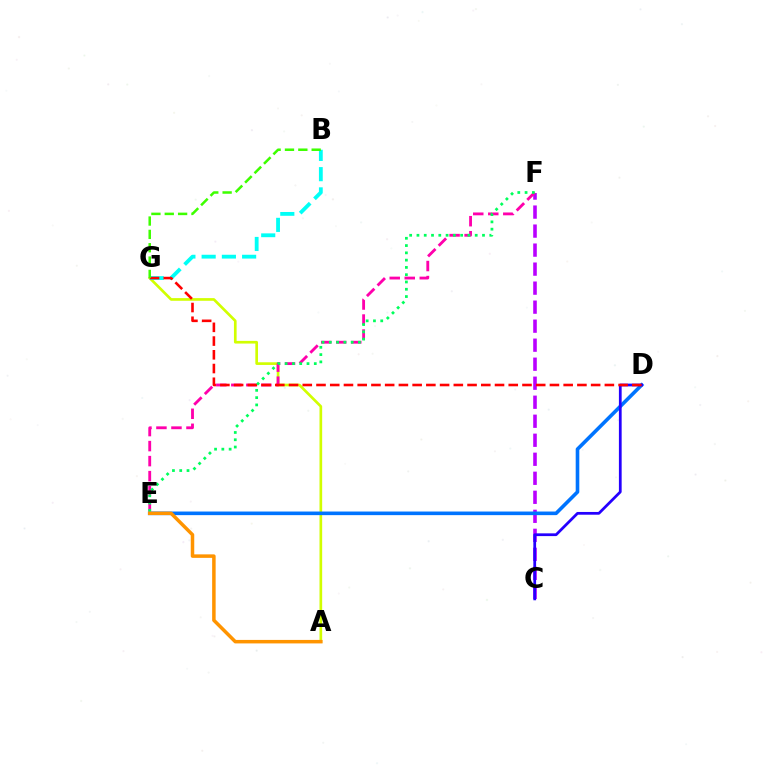{('A', 'G'): [{'color': '#d1ff00', 'line_style': 'solid', 'thickness': 1.92}], ('C', 'F'): [{'color': '#b900ff', 'line_style': 'dashed', 'thickness': 2.58}], ('D', 'E'): [{'color': '#0074ff', 'line_style': 'solid', 'thickness': 2.6}], ('B', 'G'): [{'color': '#00fff6', 'line_style': 'dashed', 'thickness': 2.75}, {'color': '#3dff00', 'line_style': 'dashed', 'thickness': 1.81}], ('E', 'F'): [{'color': '#ff00ac', 'line_style': 'dashed', 'thickness': 2.04}, {'color': '#00ff5c', 'line_style': 'dotted', 'thickness': 1.98}], ('C', 'D'): [{'color': '#2500ff', 'line_style': 'solid', 'thickness': 1.98}], ('D', 'G'): [{'color': '#ff0000', 'line_style': 'dashed', 'thickness': 1.87}], ('A', 'E'): [{'color': '#ff9400', 'line_style': 'solid', 'thickness': 2.52}]}